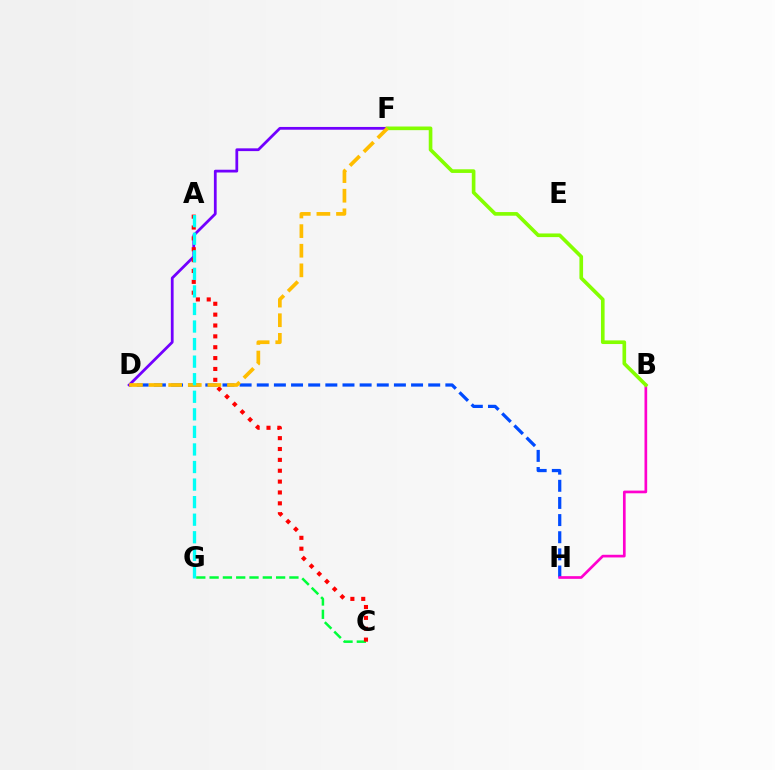{('D', 'H'): [{'color': '#004bff', 'line_style': 'dashed', 'thickness': 2.33}], ('B', 'H'): [{'color': '#ff00cf', 'line_style': 'solid', 'thickness': 1.93}], ('D', 'F'): [{'color': '#7200ff', 'line_style': 'solid', 'thickness': 1.99}, {'color': '#ffbd00', 'line_style': 'dashed', 'thickness': 2.66}], ('C', 'G'): [{'color': '#00ff39', 'line_style': 'dashed', 'thickness': 1.81}], ('A', 'C'): [{'color': '#ff0000', 'line_style': 'dotted', 'thickness': 2.95}], ('B', 'F'): [{'color': '#84ff00', 'line_style': 'solid', 'thickness': 2.62}], ('A', 'G'): [{'color': '#00fff6', 'line_style': 'dashed', 'thickness': 2.39}]}